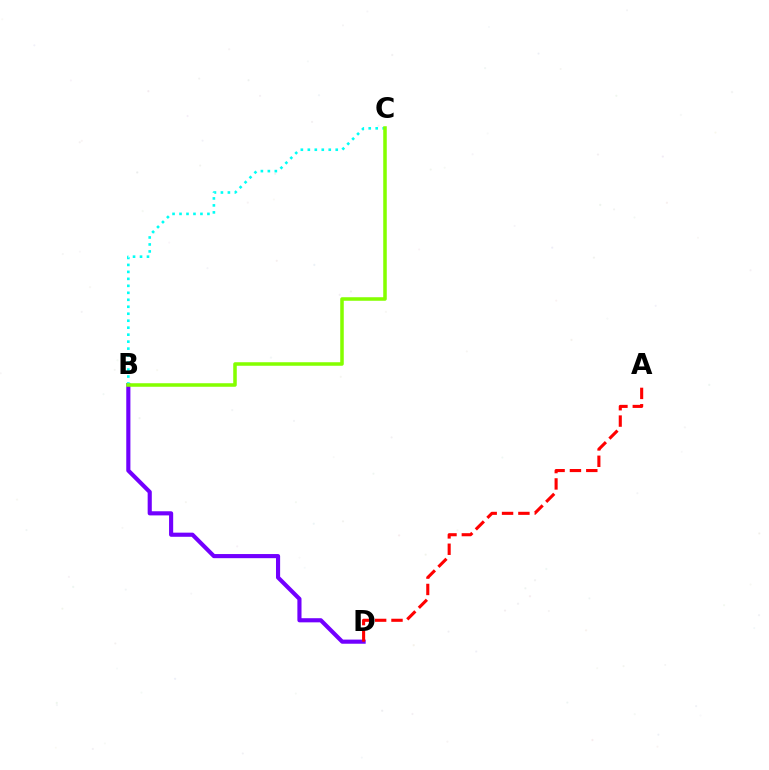{('B', 'D'): [{'color': '#7200ff', 'line_style': 'solid', 'thickness': 2.97}], ('A', 'D'): [{'color': '#ff0000', 'line_style': 'dashed', 'thickness': 2.22}], ('B', 'C'): [{'color': '#00fff6', 'line_style': 'dotted', 'thickness': 1.9}, {'color': '#84ff00', 'line_style': 'solid', 'thickness': 2.54}]}